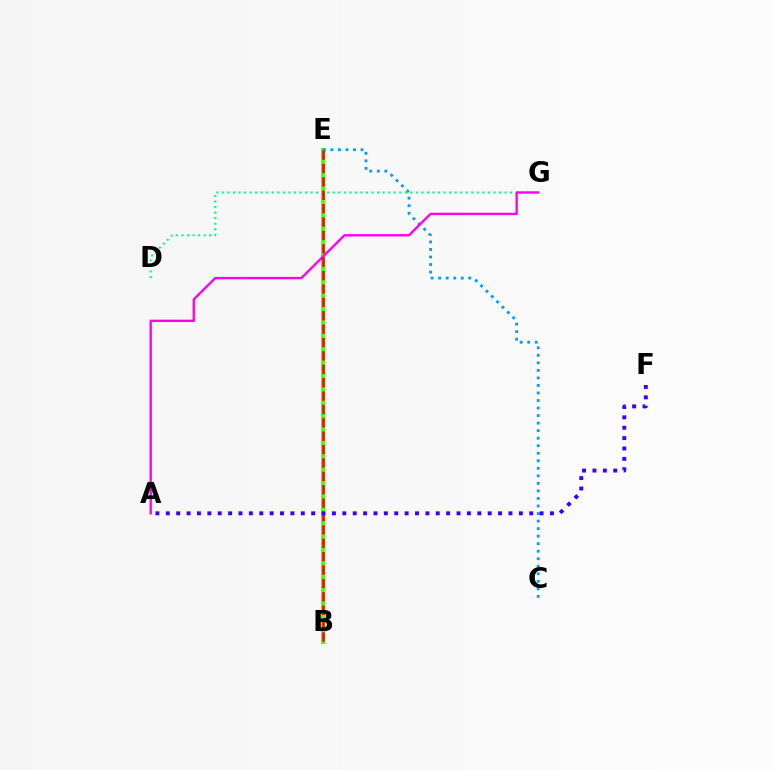{('B', 'E'): [{'color': '#ffd500', 'line_style': 'dotted', 'thickness': 1.65}, {'color': '#4fff00', 'line_style': 'solid', 'thickness': 2.84}, {'color': '#ff0000', 'line_style': 'dashed', 'thickness': 1.82}], ('C', 'E'): [{'color': '#009eff', 'line_style': 'dotted', 'thickness': 2.05}], ('D', 'G'): [{'color': '#00ff86', 'line_style': 'dotted', 'thickness': 1.51}], ('A', 'G'): [{'color': '#ff00ed', 'line_style': 'solid', 'thickness': 1.7}], ('A', 'F'): [{'color': '#3700ff', 'line_style': 'dotted', 'thickness': 2.82}]}